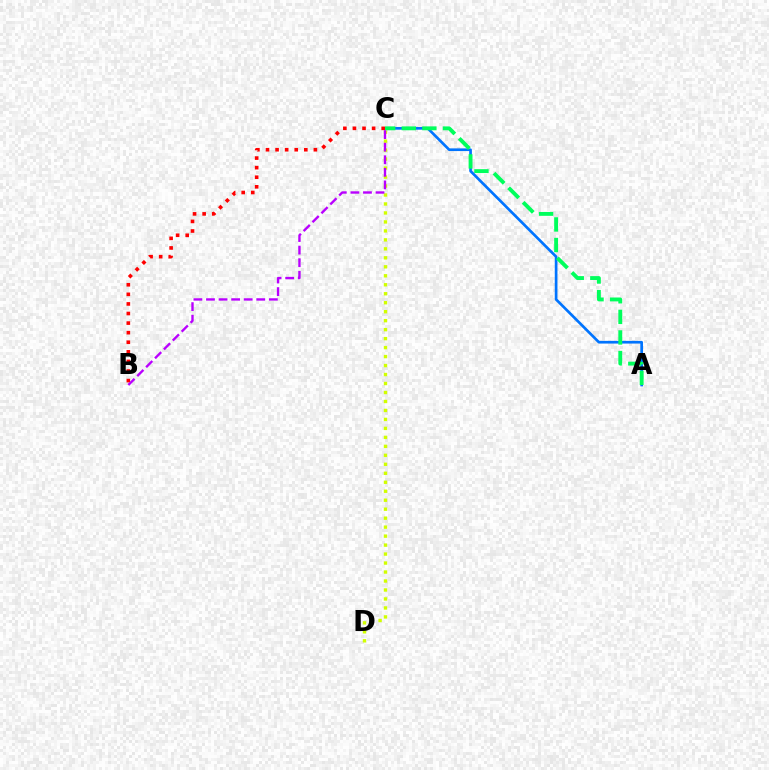{('A', 'C'): [{'color': '#0074ff', 'line_style': 'solid', 'thickness': 1.94}, {'color': '#00ff5c', 'line_style': 'dashed', 'thickness': 2.8}], ('C', 'D'): [{'color': '#d1ff00', 'line_style': 'dotted', 'thickness': 2.44}], ('B', 'C'): [{'color': '#ff0000', 'line_style': 'dotted', 'thickness': 2.6}, {'color': '#b900ff', 'line_style': 'dashed', 'thickness': 1.71}]}